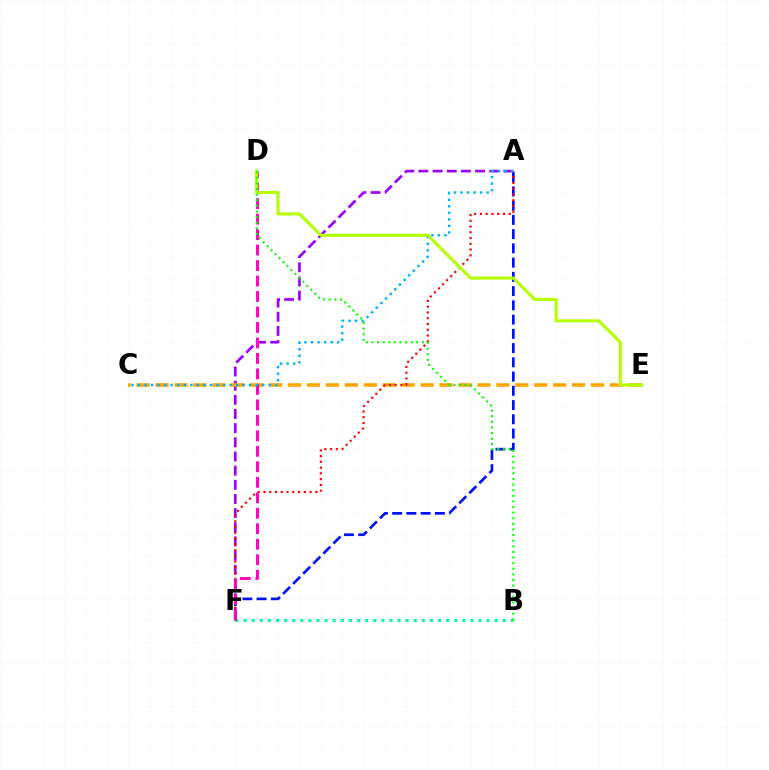{('A', 'F'): [{'color': '#9b00ff', 'line_style': 'dashed', 'thickness': 1.92}, {'color': '#0010ff', 'line_style': 'dashed', 'thickness': 1.94}, {'color': '#ff0000', 'line_style': 'dotted', 'thickness': 1.56}], ('B', 'F'): [{'color': '#00ff9d', 'line_style': 'dotted', 'thickness': 2.2}], ('C', 'E'): [{'color': '#ffa500', 'line_style': 'dashed', 'thickness': 2.57}], ('D', 'F'): [{'color': '#ff00bd', 'line_style': 'dashed', 'thickness': 2.1}], ('A', 'C'): [{'color': '#00b5ff', 'line_style': 'dotted', 'thickness': 1.78}], ('D', 'E'): [{'color': '#b3ff00', 'line_style': 'solid', 'thickness': 2.2}], ('B', 'D'): [{'color': '#08ff00', 'line_style': 'dotted', 'thickness': 1.52}]}